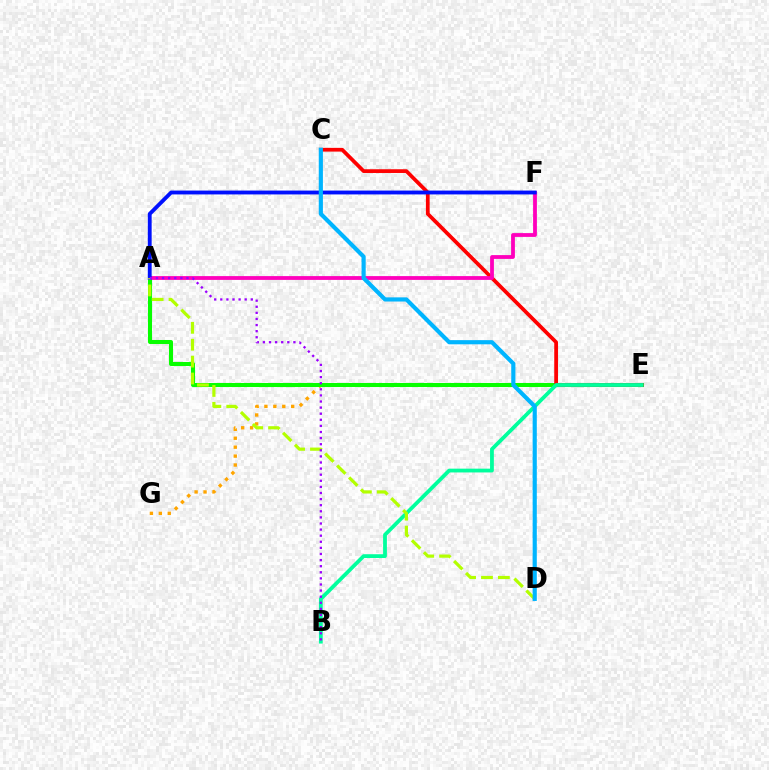{('E', 'G'): [{'color': '#ffa500', 'line_style': 'dotted', 'thickness': 2.43}], ('A', 'E'): [{'color': '#08ff00', 'line_style': 'solid', 'thickness': 2.91}], ('C', 'E'): [{'color': '#ff0000', 'line_style': 'solid', 'thickness': 2.69}], ('A', 'F'): [{'color': '#ff00bd', 'line_style': 'solid', 'thickness': 2.73}, {'color': '#0010ff', 'line_style': 'solid', 'thickness': 2.77}], ('B', 'E'): [{'color': '#00ff9d', 'line_style': 'solid', 'thickness': 2.73}], ('A', 'D'): [{'color': '#b3ff00', 'line_style': 'dashed', 'thickness': 2.3}], ('A', 'B'): [{'color': '#9b00ff', 'line_style': 'dotted', 'thickness': 1.66}], ('C', 'D'): [{'color': '#00b5ff', 'line_style': 'solid', 'thickness': 2.99}]}